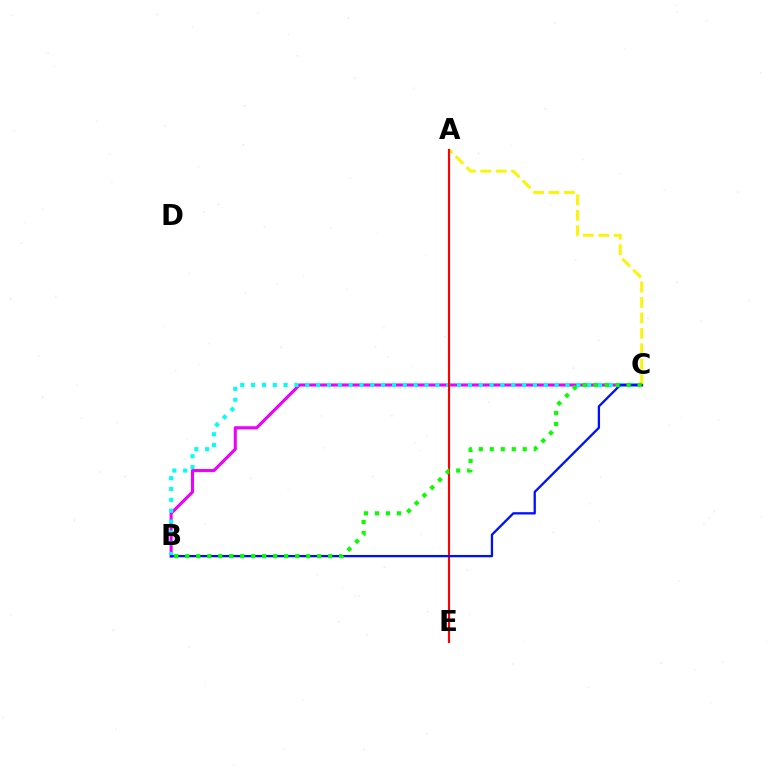{('B', 'C'): [{'color': '#ee00ff', 'line_style': 'solid', 'thickness': 2.23}, {'color': '#00fff6', 'line_style': 'dotted', 'thickness': 2.95}, {'color': '#0010ff', 'line_style': 'solid', 'thickness': 1.66}, {'color': '#08ff00', 'line_style': 'dotted', 'thickness': 2.99}], ('A', 'C'): [{'color': '#fcf500', 'line_style': 'dashed', 'thickness': 2.1}], ('A', 'E'): [{'color': '#ff0000', 'line_style': 'solid', 'thickness': 1.55}]}